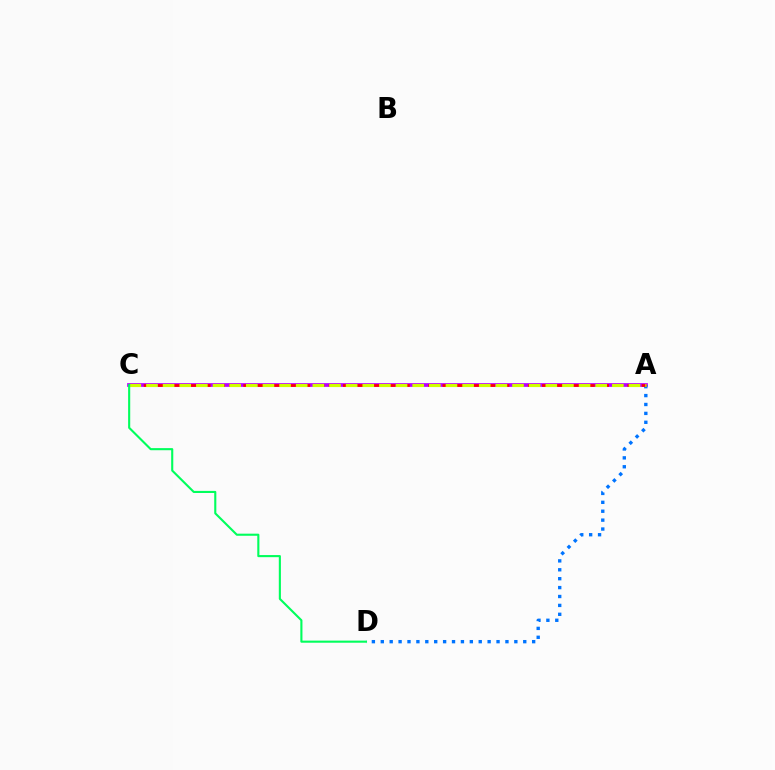{('A', 'C'): [{'color': '#b900ff', 'line_style': 'solid', 'thickness': 2.69}, {'color': '#ff0000', 'line_style': 'dashed', 'thickness': 1.93}, {'color': '#d1ff00', 'line_style': 'dashed', 'thickness': 2.26}], ('A', 'D'): [{'color': '#0074ff', 'line_style': 'dotted', 'thickness': 2.42}], ('C', 'D'): [{'color': '#00ff5c', 'line_style': 'solid', 'thickness': 1.52}]}